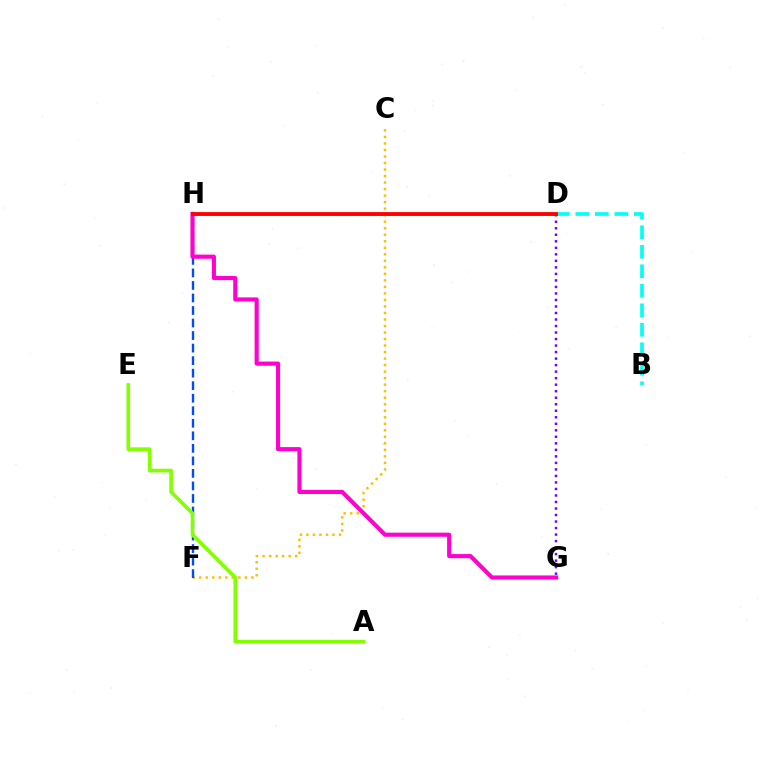{('B', 'D'): [{'color': '#00fff6', 'line_style': 'dashed', 'thickness': 2.65}], ('D', 'H'): [{'color': '#00ff39', 'line_style': 'solid', 'thickness': 1.97}, {'color': '#ff0000', 'line_style': 'solid', 'thickness': 2.75}], ('C', 'F'): [{'color': '#ffbd00', 'line_style': 'dotted', 'thickness': 1.77}], ('D', 'G'): [{'color': '#7200ff', 'line_style': 'dotted', 'thickness': 1.77}], ('F', 'H'): [{'color': '#004bff', 'line_style': 'dashed', 'thickness': 1.7}], ('G', 'H'): [{'color': '#ff00cf', 'line_style': 'solid', 'thickness': 2.96}], ('A', 'E'): [{'color': '#84ff00', 'line_style': 'solid', 'thickness': 2.63}]}